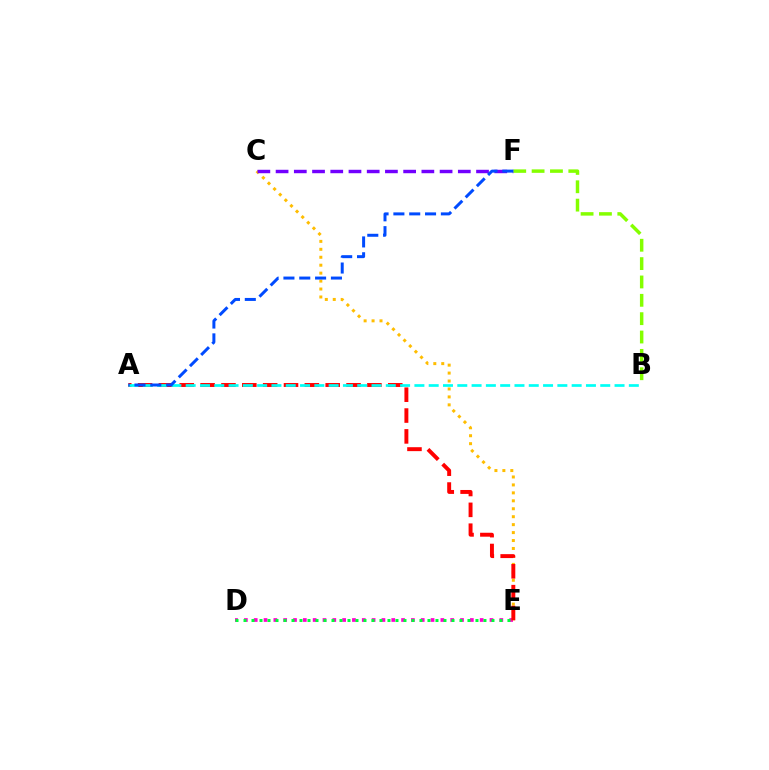{('D', 'E'): [{'color': '#ff00cf', 'line_style': 'dotted', 'thickness': 2.67}, {'color': '#00ff39', 'line_style': 'dotted', 'thickness': 2.17}], ('C', 'E'): [{'color': '#ffbd00', 'line_style': 'dotted', 'thickness': 2.16}], ('A', 'E'): [{'color': '#ff0000', 'line_style': 'dashed', 'thickness': 2.83}], ('C', 'F'): [{'color': '#7200ff', 'line_style': 'dashed', 'thickness': 2.48}], ('B', 'F'): [{'color': '#84ff00', 'line_style': 'dashed', 'thickness': 2.49}], ('A', 'B'): [{'color': '#00fff6', 'line_style': 'dashed', 'thickness': 1.94}], ('A', 'F'): [{'color': '#004bff', 'line_style': 'dashed', 'thickness': 2.15}]}